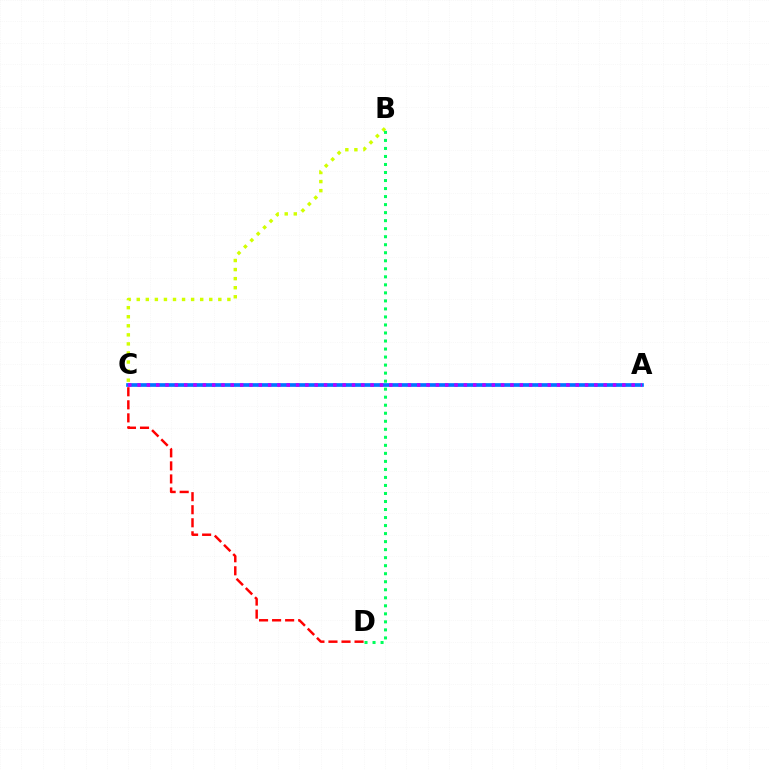{('A', 'C'): [{'color': '#0074ff', 'line_style': 'solid', 'thickness': 2.65}, {'color': '#b900ff', 'line_style': 'dotted', 'thickness': 2.53}], ('C', 'D'): [{'color': '#ff0000', 'line_style': 'dashed', 'thickness': 1.77}], ('B', 'C'): [{'color': '#d1ff00', 'line_style': 'dotted', 'thickness': 2.46}], ('B', 'D'): [{'color': '#00ff5c', 'line_style': 'dotted', 'thickness': 2.18}]}